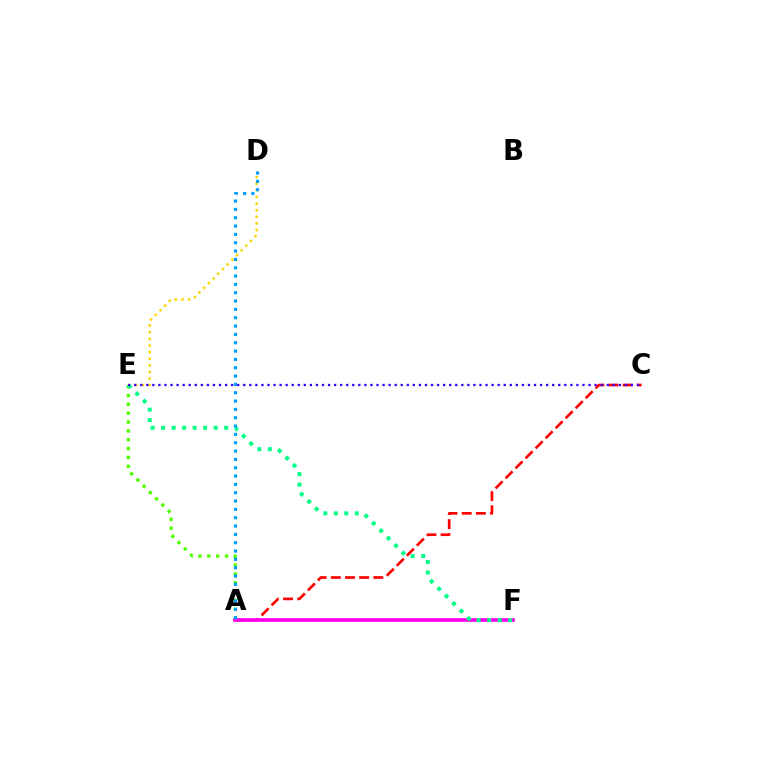{('A', 'C'): [{'color': '#ff0000', 'line_style': 'dashed', 'thickness': 1.92}], ('D', 'E'): [{'color': '#ffd500', 'line_style': 'dotted', 'thickness': 1.8}], ('A', 'E'): [{'color': '#4fff00', 'line_style': 'dotted', 'thickness': 2.4}], ('A', 'F'): [{'color': '#ff00ed', 'line_style': 'solid', 'thickness': 2.62}], ('E', 'F'): [{'color': '#00ff86', 'line_style': 'dotted', 'thickness': 2.85}], ('A', 'D'): [{'color': '#009eff', 'line_style': 'dotted', 'thickness': 2.26}], ('C', 'E'): [{'color': '#3700ff', 'line_style': 'dotted', 'thickness': 1.65}]}